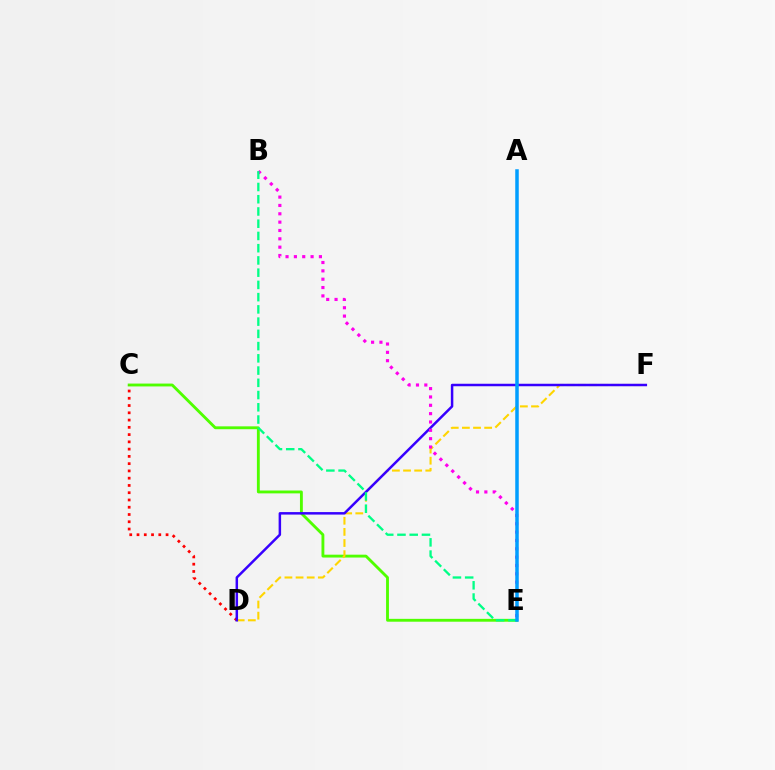{('C', 'E'): [{'color': '#4fff00', 'line_style': 'solid', 'thickness': 2.06}], ('C', 'D'): [{'color': '#ff0000', 'line_style': 'dotted', 'thickness': 1.97}], ('D', 'F'): [{'color': '#ffd500', 'line_style': 'dashed', 'thickness': 1.51}, {'color': '#3700ff', 'line_style': 'solid', 'thickness': 1.79}], ('B', 'E'): [{'color': '#ff00ed', 'line_style': 'dotted', 'thickness': 2.27}, {'color': '#00ff86', 'line_style': 'dashed', 'thickness': 1.66}], ('A', 'E'): [{'color': '#009eff', 'line_style': 'solid', 'thickness': 2.52}]}